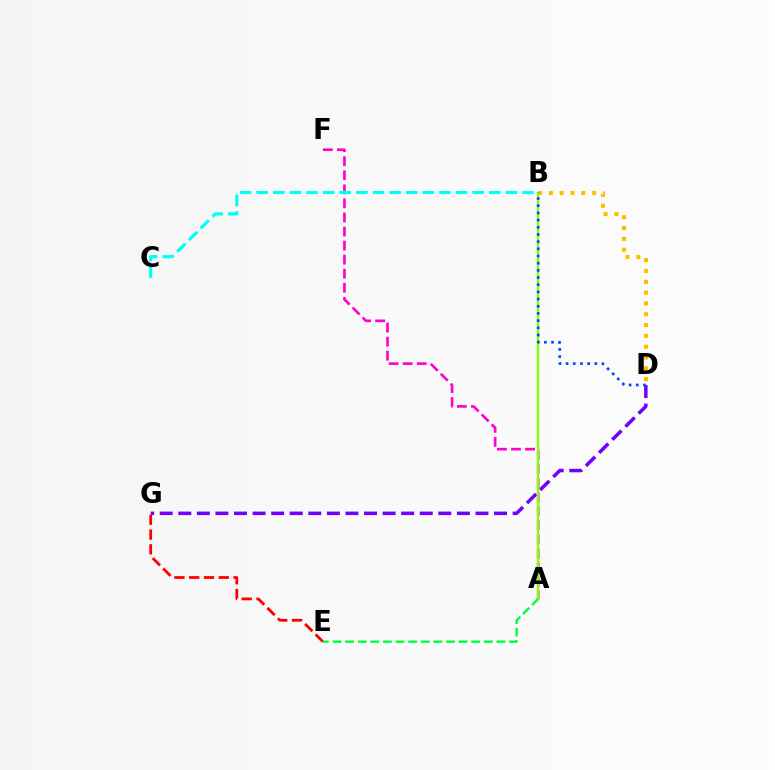{('D', 'G'): [{'color': '#7200ff', 'line_style': 'dashed', 'thickness': 2.52}], ('A', 'F'): [{'color': '#ff00cf', 'line_style': 'dashed', 'thickness': 1.91}], ('B', 'C'): [{'color': '#00fff6', 'line_style': 'dashed', 'thickness': 2.26}], ('E', 'G'): [{'color': '#ff0000', 'line_style': 'dashed', 'thickness': 2.01}], ('B', 'D'): [{'color': '#ffbd00', 'line_style': 'dotted', 'thickness': 2.94}, {'color': '#004bff', 'line_style': 'dotted', 'thickness': 1.95}], ('A', 'B'): [{'color': '#84ff00', 'line_style': 'solid', 'thickness': 1.7}], ('A', 'E'): [{'color': '#00ff39', 'line_style': 'dashed', 'thickness': 1.71}]}